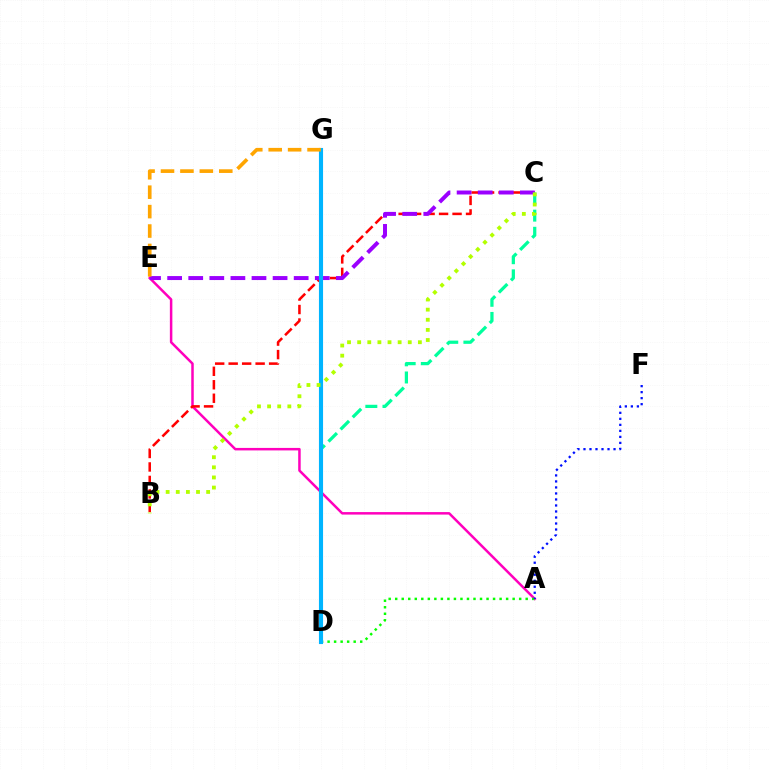{('A', 'E'): [{'color': '#ff00bd', 'line_style': 'solid', 'thickness': 1.8}], ('B', 'C'): [{'color': '#ff0000', 'line_style': 'dashed', 'thickness': 1.83}, {'color': '#b3ff00', 'line_style': 'dotted', 'thickness': 2.75}], ('A', 'D'): [{'color': '#08ff00', 'line_style': 'dotted', 'thickness': 1.77}], ('C', 'E'): [{'color': '#9b00ff', 'line_style': 'dashed', 'thickness': 2.86}], ('C', 'D'): [{'color': '#00ff9d', 'line_style': 'dashed', 'thickness': 2.33}], ('D', 'G'): [{'color': '#00b5ff', 'line_style': 'solid', 'thickness': 2.96}], ('A', 'F'): [{'color': '#0010ff', 'line_style': 'dotted', 'thickness': 1.63}], ('E', 'G'): [{'color': '#ffa500', 'line_style': 'dashed', 'thickness': 2.64}]}